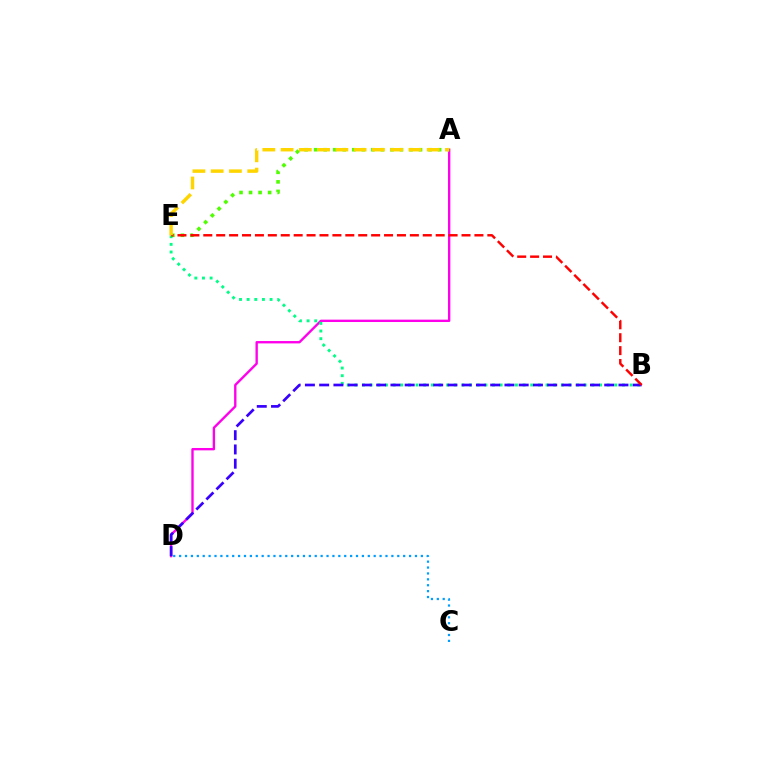{('A', 'D'): [{'color': '#ff00ed', 'line_style': 'solid', 'thickness': 1.7}], ('B', 'E'): [{'color': '#00ff86', 'line_style': 'dotted', 'thickness': 2.08}, {'color': '#ff0000', 'line_style': 'dashed', 'thickness': 1.75}], ('B', 'D'): [{'color': '#3700ff', 'line_style': 'dashed', 'thickness': 1.94}], ('A', 'E'): [{'color': '#4fff00', 'line_style': 'dotted', 'thickness': 2.59}, {'color': '#ffd500', 'line_style': 'dashed', 'thickness': 2.48}], ('C', 'D'): [{'color': '#009eff', 'line_style': 'dotted', 'thickness': 1.6}]}